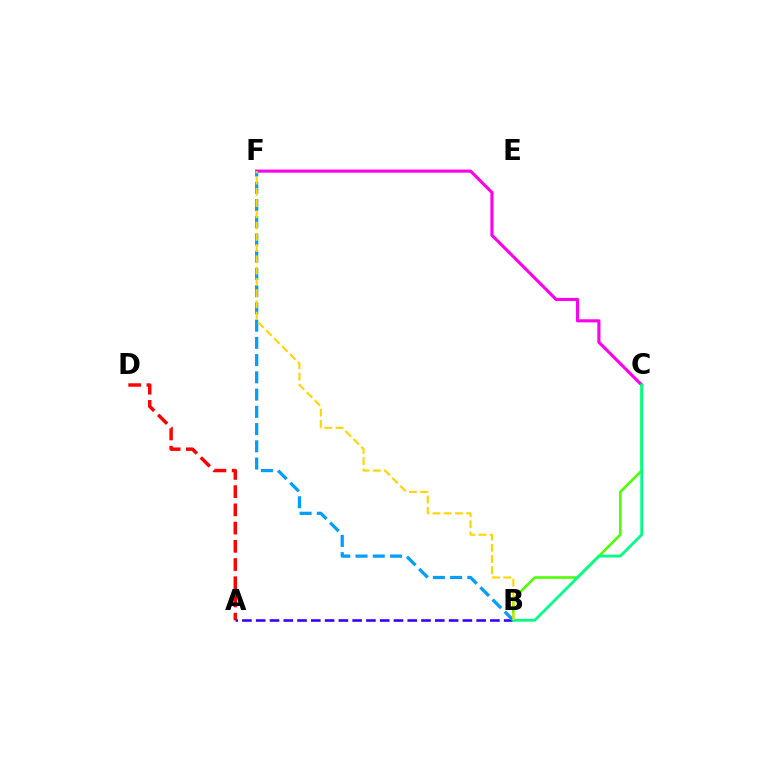{('A', 'D'): [{'color': '#ff0000', 'line_style': 'dashed', 'thickness': 2.47}], ('A', 'B'): [{'color': '#3700ff', 'line_style': 'dashed', 'thickness': 1.87}], ('B', 'C'): [{'color': '#4fff00', 'line_style': 'solid', 'thickness': 1.85}, {'color': '#00ff86', 'line_style': 'solid', 'thickness': 1.99}], ('C', 'F'): [{'color': '#ff00ed', 'line_style': 'solid', 'thickness': 2.24}], ('B', 'F'): [{'color': '#009eff', 'line_style': 'dashed', 'thickness': 2.34}, {'color': '#ffd500', 'line_style': 'dashed', 'thickness': 1.53}]}